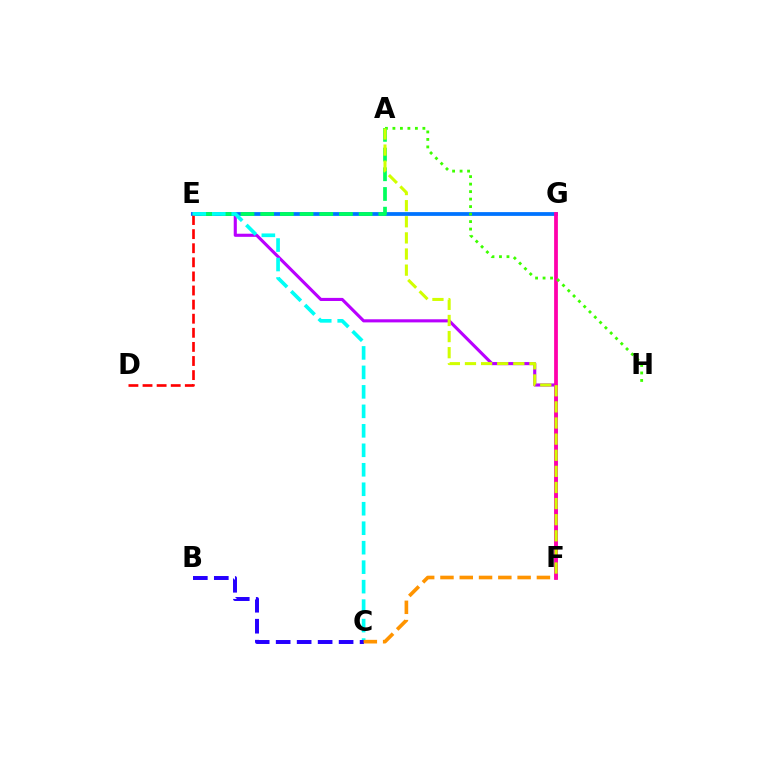{('E', 'F'): [{'color': '#b900ff', 'line_style': 'solid', 'thickness': 2.24}], ('E', 'G'): [{'color': '#0074ff', 'line_style': 'solid', 'thickness': 2.73}], ('F', 'G'): [{'color': '#ff00ac', 'line_style': 'solid', 'thickness': 2.71}], ('A', 'H'): [{'color': '#3dff00', 'line_style': 'dotted', 'thickness': 2.04}], ('A', 'E'): [{'color': '#00ff5c', 'line_style': 'dashed', 'thickness': 2.68}], ('D', 'E'): [{'color': '#ff0000', 'line_style': 'dashed', 'thickness': 1.91}], ('A', 'F'): [{'color': '#d1ff00', 'line_style': 'dashed', 'thickness': 2.19}], ('C', 'E'): [{'color': '#00fff6', 'line_style': 'dashed', 'thickness': 2.65}], ('B', 'C'): [{'color': '#2500ff', 'line_style': 'dashed', 'thickness': 2.85}], ('C', 'F'): [{'color': '#ff9400', 'line_style': 'dashed', 'thickness': 2.62}]}